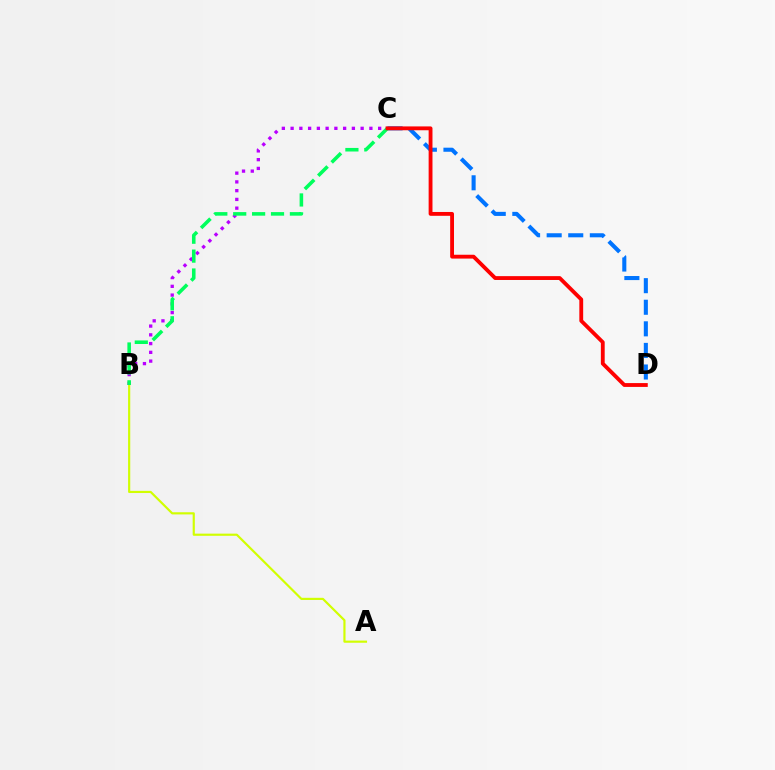{('B', 'C'): [{'color': '#b900ff', 'line_style': 'dotted', 'thickness': 2.38}, {'color': '#00ff5c', 'line_style': 'dashed', 'thickness': 2.57}], ('A', 'B'): [{'color': '#d1ff00', 'line_style': 'solid', 'thickness': 1.56}], ('C', 'D'): [{'color': '#0074ff', 'line_style': 'dashed', 'thickness': 2.93}, {'color': '#ff0000', 'line_style': 'solid', 'thickness': 2.76}]}